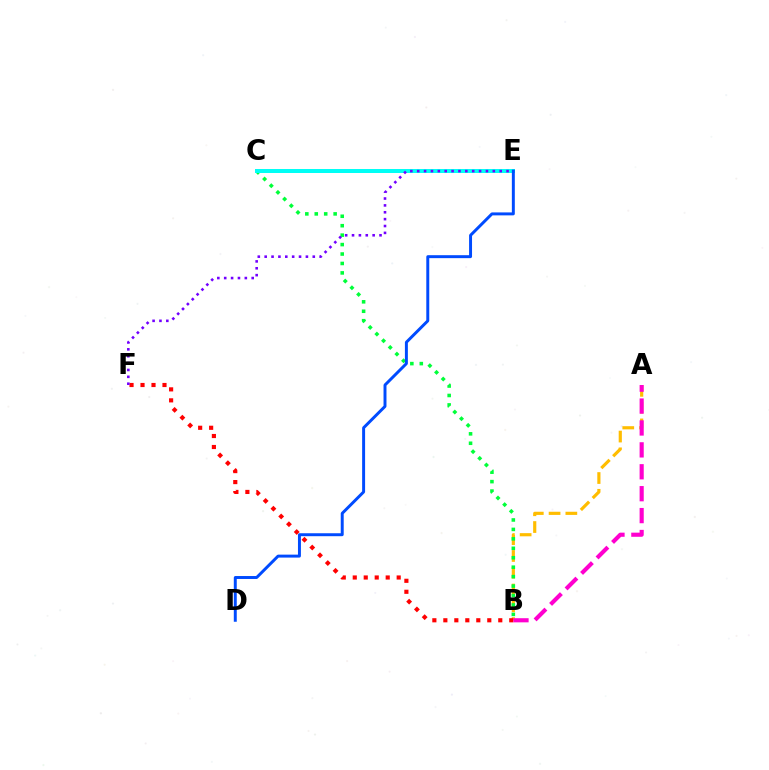{('A', 'B'): [{'color': '#ffbd00', 'line_style': 'dashed', 'thickness': 2.28}, {'color': '#ff00cf', 'line_style': 'dashed', 'thickness': 2.98}], ('B', 'F'): [{'color': '#ff0000', 'line_style': 'dotted', 'thickness': 2.98}], ('B', 'C'): [{'color': '#00ff39', 'line_style': 'dotted', 'thickness': 2.57}], ('C', 'E'): [{'color': '#84ff00', 'line_style': 'solid', 'thickness': 2.0}, {'color': '#00fff6', 'line_style': 'solid', 'thickness': 2.87}], ('E', 'F'): [{'color': '#7200ff', 'line_style': 'dotted', 'thickness': 1.87}], ('D', 'E'): [{'color': '#004bff', 'line_style': 'solid', 'thickness': 2.13}]}